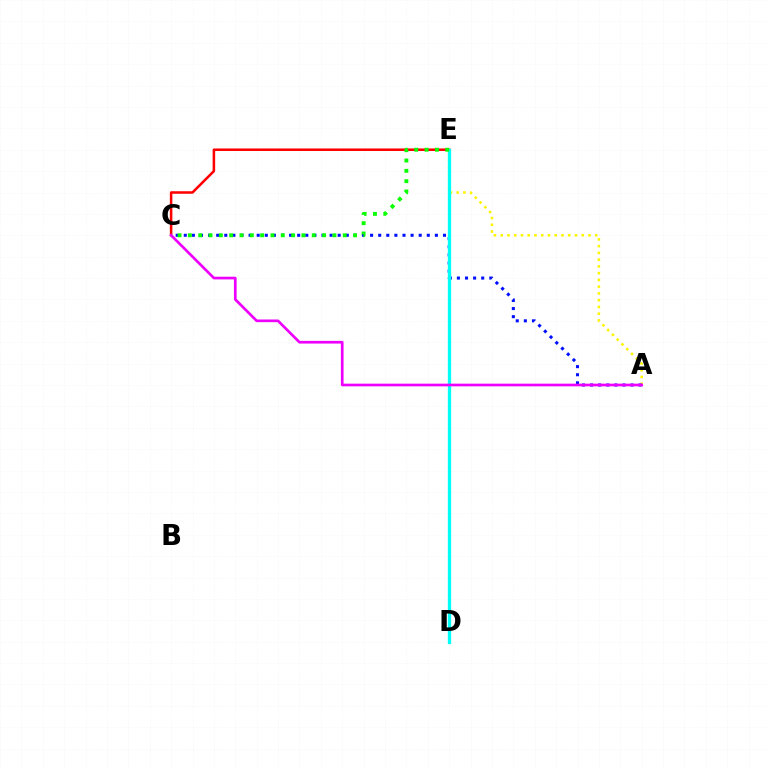{('C', 'E'): [{'color': '#ff0000', 'line_style': 'solid', 'thickness': 1.82}, {'color': '#08ff00', 'line_style': 'dotted', 'thickness': 2.8}], ('A', 'E'): [{'color': '#fcf500', 'line_style': 'dotted', 'thickness': 1.83}], ('A', 'C'): [{'color': '#0010ff', 'line_style': 'dotted', 'thickness': 2.2}, {'color': '#ee00ff', 'line_style': 'solid', 'thickness': 1.93}], ('D', 'E'): [{'color': '#00fff6', 'line_style': 'solid', 'thickness': 2.38}]}